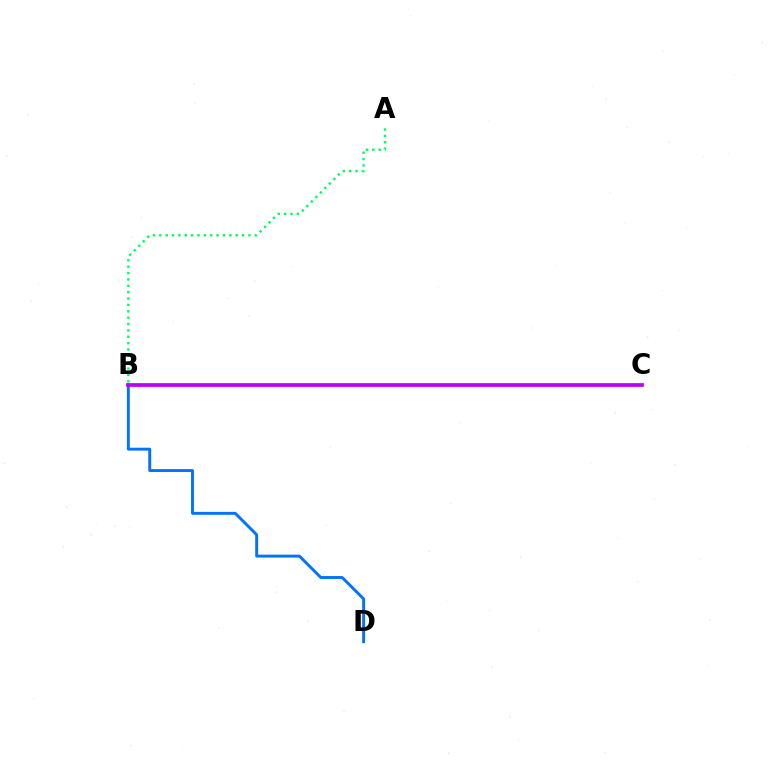{('B', 'D'): [{'color': '#0074ff', 'line_style': 'solid', 'thickness': 2.1}], ('B', 'C'): [{'color': '#d1ff00', 'line_style': 'solid', 'thickness': 1.57}, {'color': '#ff0000', 'line_style': 'solid', 'thickness': 1.66}, {'color': '#b900ff', 'line_style': 'solid', 'thickness': 2.66}], ('A', 'B'): [{'color': '#00ff5c', 'line_style': 'dotted', 'thickness': 1.73}]}